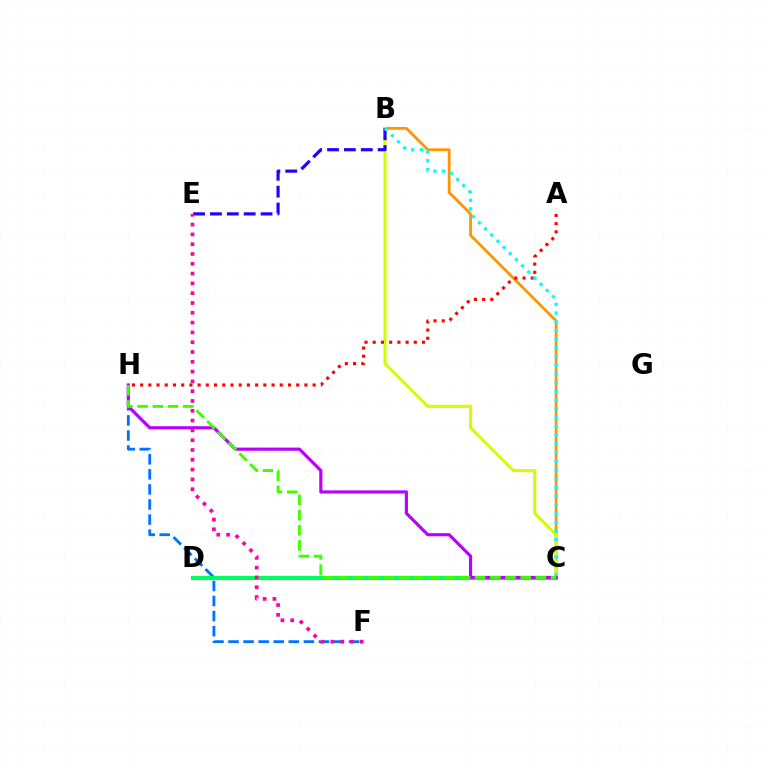{('B', 'C'): [{'color': '#ff9400', 'line_style': 'solid', 'thickness': 2.01}, {'color': '#d1ff00', 'line_style': 'solid', 'thickness': 2.23}, {'color': '#00fff6', 'line_style': 'dotted', 'thickness': 2.37}], ('F', 'H'): [{'color': '#0074ff', 'line_style': 'dashed', 'thickness': 2.05}], ('C', 'D'): [{'color': '#00ff5c', 'line_style': 'solid', 'thickness': 3.0}], ('C', 'H'): [{'color': '#b900ff', 'line_style': 'solid', 'thickness': 2.28}, {'color': '#3dff00', 'line_style': 'dashed', 'thickness': 2.06}], ('A', 'H'): [{'color': '#ff0000', 'line_style': 'dotted', 'thickness': 2.23}], ('B', 'E'): [{'color': '#2500ff', 'line_style': 'dashed', 'thickness': 2.29}], ('E', 'F'): [{'color': '#ff00ac', 'line_style': 'dotted', 'thickness': 2.66}]}